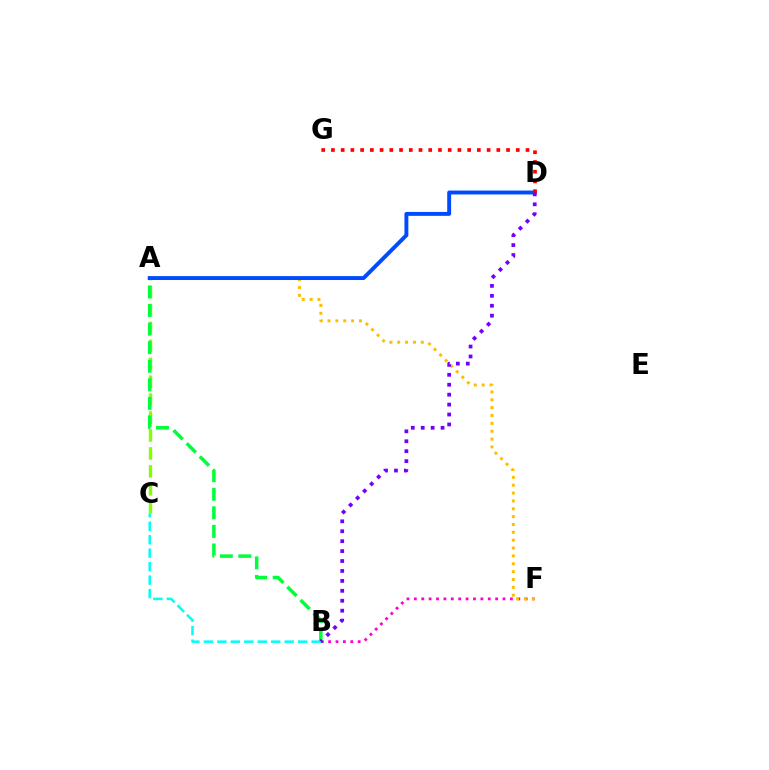{('B', 'F'): [{'color': '#ff00cf', 'line_style': 'dotted', 'thickness': 2.01}], ('A', 'C'): [{'color': '#84ff00', 'line_style': 'dashed', 'thickness': 2.44}], ('A', 'F'): [{'color': '#ffbd00', 'line_style': 'dotted', 'thickness': 2.13}], ('A', 'B'): [{'color': '#00ff39', 'line_style': 'dashed', 'thickness': 2.52}], ('B', 'C'): [{'color': '#00fff6', 'line_style': 'dashed', 'thickness': 1.83}], ('A', 'D'): [{'color': '#004bff', 'line_style': 'solid', 'thickness': 2.82}], ('D', 'G'): [{'color': '#ff0000', 'line_style': 'dotted', 'thickness': 2.64}], ('B', 'D'): [{'color': '#7200ff', 'line_style': 'dotted', 'thickness': 2.7}]}